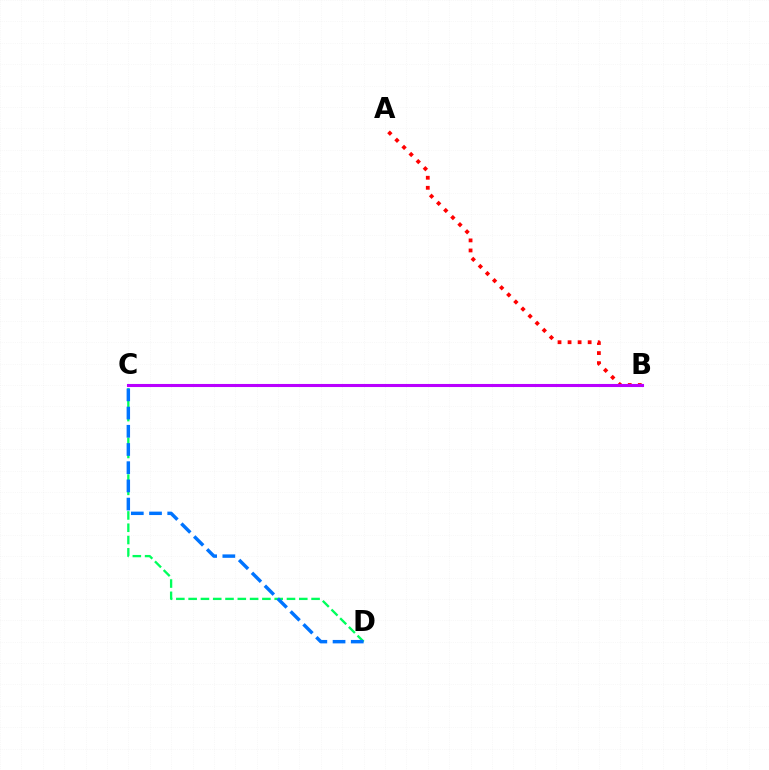{('A', 'B'): [{'color': '#ff0000', 'line_style': 'dotted', 'thickness': 2.73}], ('C', 'D'): [{'color': '#00ff5c', 'line_style': 'dashed', 'thickness': 1.67}, {'color': '#0074ff', 'line_style': 'dashed', 'thickness': 2.47}], ('B', 'C'): [{'color': '#d1ff00', 'line_style': 'dashed', 'thickness': 2.04}, {'color': '#b900ff', 'line_style': 'solid', 'thickness': 2.22}]}